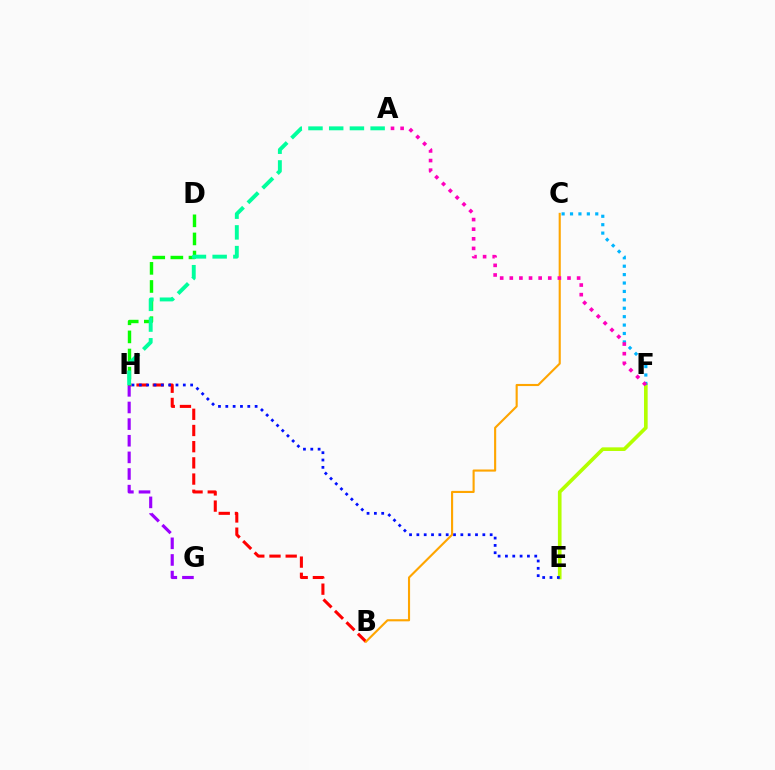{('E', 'F'): [{'color': '#b3ff00', 'line_style': 'solid', 'thickness': 2.62}], ('B', 'H'): [{'color': '#ff0000', 'line_style': 'dashed', 'thickness': 2.2}], ('G', 'H'): [{'color': '#9b00ff', 'line_style': 'dashed', 'thickness': 2.26}], ('D', 'H'): [{'color': '#08ff00', 'line_style': 'dashed', 'thickness': 2.46}], ('C', 'F'): [{'color': '#00b5ff', 'line_style': 'dotted', 'thickness': 2.29}], ('E', 'H'): [{'color': '#0010ff', 'line_style': 'dotted', 'thickness': 1.99}], ('B', 'C'): [{'color': '#ffa500', 'line_style': 'solid', 'thickness': 1.53}], ('A', 'F'): [{'color': '#ff00bd', 'line_style': 'dotted', 'thickness': 2.61}], ('A', 'H'): [{'color': '#00ff9d', 'line_style': 'dashed', 'thickness': 2.81}]}